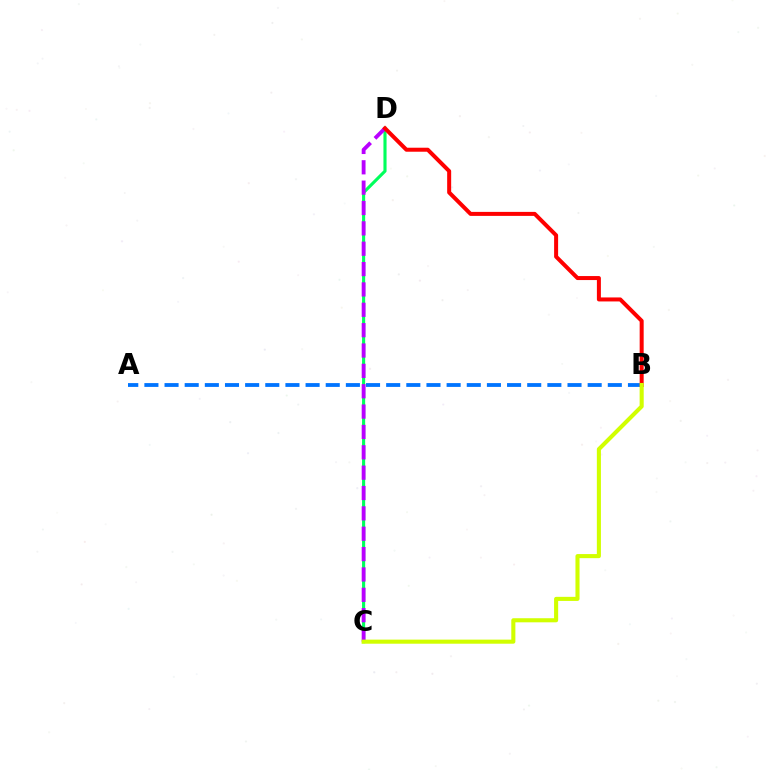{('C', 'D'): [{'color': '#00ff5c', 'line_style': 'solid', 'thickness': 2.24}, {'color': '#b900ff', 'line_style': 'dashed', 'thickness': 2.77}], ('A', 'B'): [{'color': '#0074ff', 'line_style': 'dashed', 'thickness': 2.74}], ('B', 'D'): [{'color': '#ff0000', 'line_style': 'solid', 'thickness': 2.88}], ('B', 'C'): [{'color': '#d1ff00', 'line_style': 'solid', 'thickness': 2.94}]}